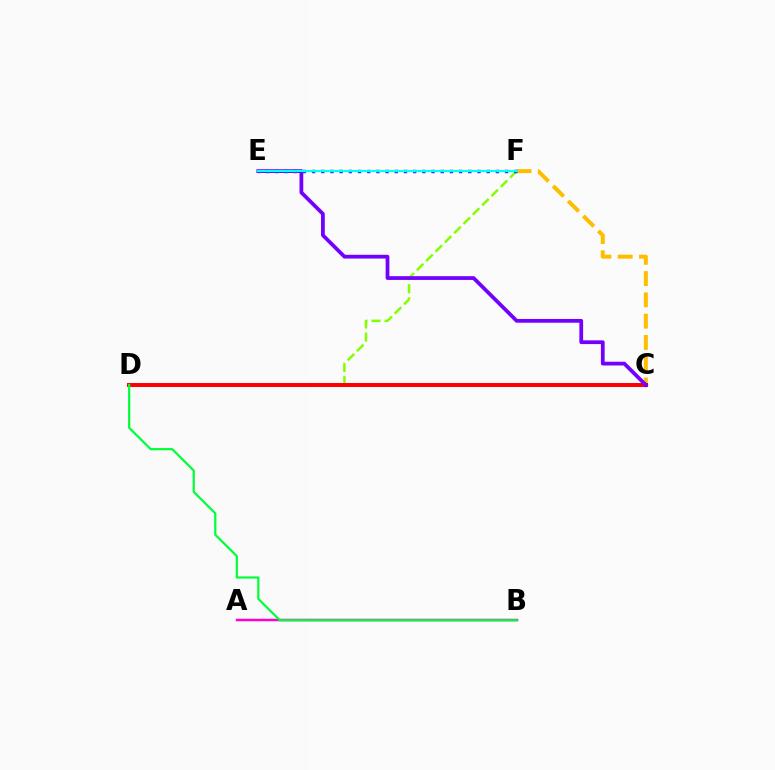{('C', 'F'): [{'color': '#ffbd00', 'line_style': 'dashed', 'thickness': 2.89}], ('D', 'F'): [{'color': '#84ff00', 'line_style': 'dashed', 'thickness': 1.79}], ('C', 'D'): [{'color': '#ff0000', 'line_style': 'solid', 'thickness': 2.86}], ('C', 'E'): [{'color': '#7200ff', 'line_style': 'solid', 'thickness': 2.71}], ('A', 'B'): [{'color': '#ff00cf', 'line_style': 'solid', 'thickness': 1.79}], ('B', 'D'): [{'color': '#00ff39', 'line_style': 'solid', 'thickness': 1.6}], ('E', 'F'): [{'color': '#004bff', 'line_style': 'dotted', 'thickness': 2.5}, {'color': '#00fff6', 'line_style': 'solid', 'thickness': 1.5}]}